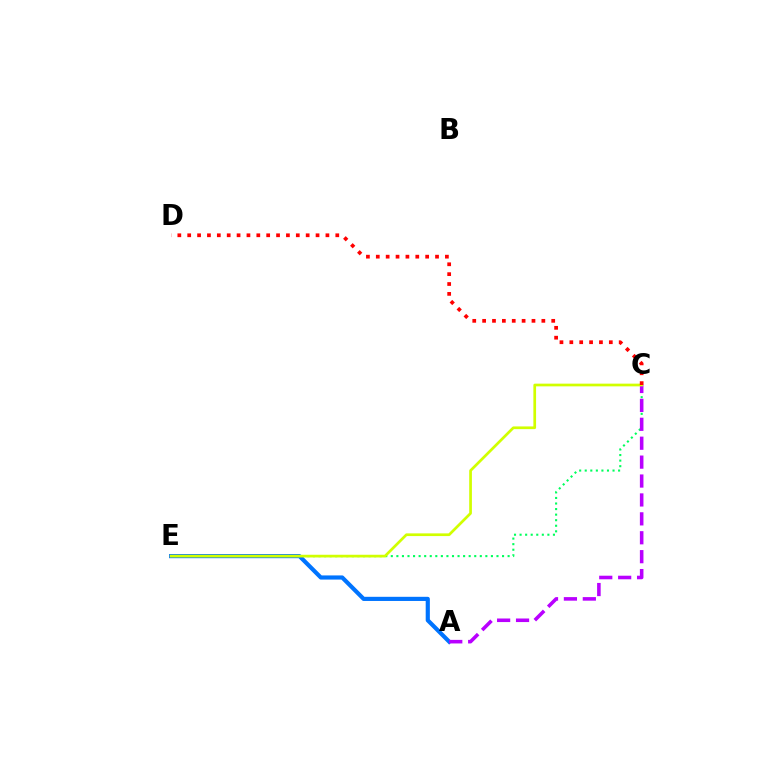{('C', 'E'): [{'color': '#00ff5c', 'line_style': 'dotted', 'thickness': 1.51}, {'color': '#d1ff00', 'line_style': 'solid', 'thickness': 1.95}], ('A', 'E'): [{'color': '#0074ff', 'line_style': 'solid', 'thickness': 2.99}], ('A', 'C'): [{'color': '#b900ff', 'line_style': 'dashed', 'thickness': 2.57}], ('C', 'D'): [{'color': '#ff0000', 'line_style': 'dotted', 'thickness': 2.68}]}